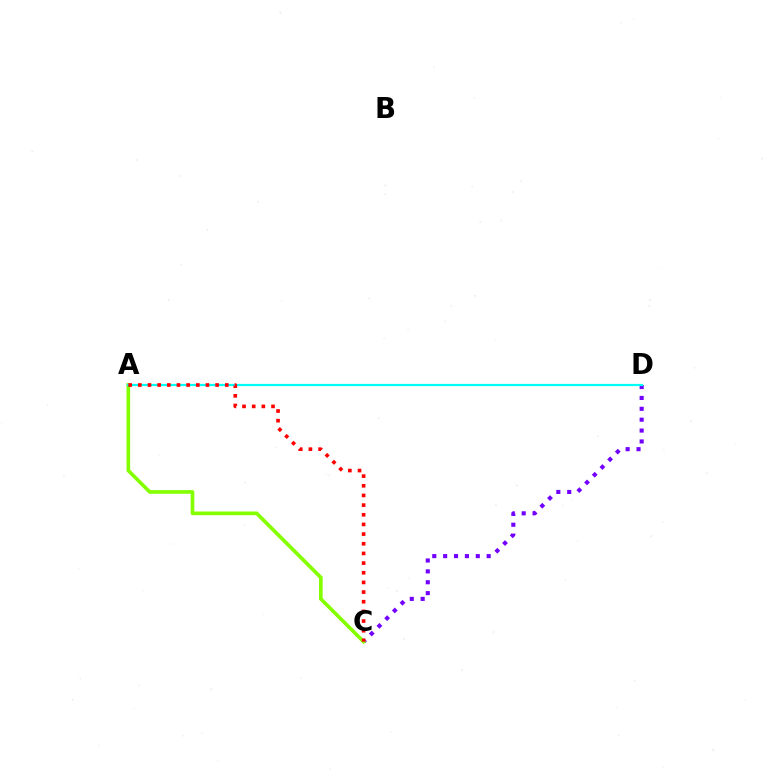{('C', 'D'): [{'color': '#7200ff', 'line_style': 'dotted', 'thickness': 2.96}], ('A', 'C'): [{'color': '#84ff00', 'line_style': 'solid', 'thickness': 2.64}, {'color': '#ff0000', 'line_style': 'dotted', 'thickness': 2.63}], ('A', 'D'): [{'color': '#00fff6', 'line_style': 'solid', 'thickness': 1.58}]}